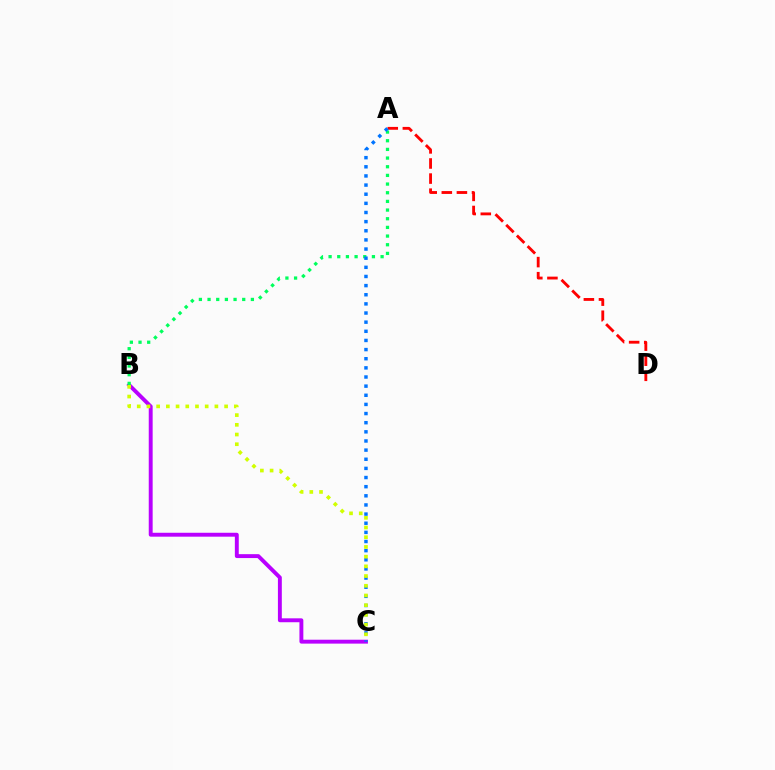{('B', 'C'): [{'color': '#b900ff', 'line_style': 'solid', 'thickness': 2.81}, {'color': '#d1ff00', 'line_style': 'dotted', 'thickness': 2.64}], ('A', 'D'): [{'color': '#ff0000', 'line_style': 'dashed', 'thickness': 2.05}], ('A', 'B'): [{'color': '#00ff5c', 'line_style': 'dotted', 'thickness': 2.35}], ('A', 'C'): [{'color': '#0074ff', 'line_style': 'dotted', 'thickness': 2.48}]}